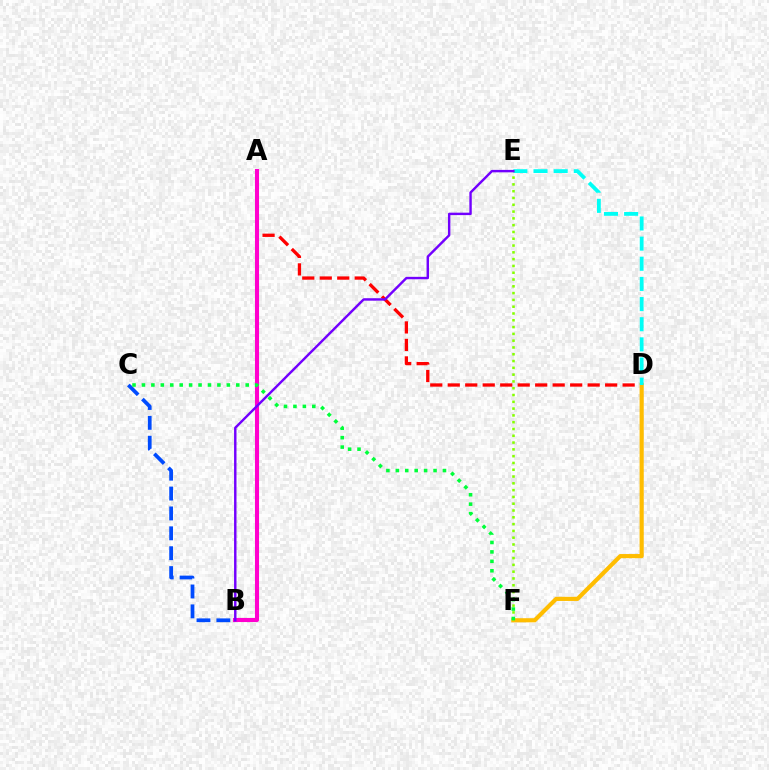{('A', 'D'): [{'color': '#ff0000', 'line_style': 'dashed', 'thickness': 2.38}], ('D', 'F'): [{'color': '#ffbd00', 'line_style': 'solid', 'thickness': 2.98}], ('D', 'E'): [{'color': '#00fff6', 'line_style': 'dashed', 'thickness': 2.74}], ('A', 'B'): [{'color': '#ff00cf', 'line_style': 'solid', 'thickness': 2.94}], ('E', 'F'): [{'color': '#84ff00', 'line_style': 'dotted', 'thickness': 1.85}], ('B', 'C'): [{'color': '#004bff', 'line_style': 'dashed', 'thickness': 2.7}], ('B', 'E'): [{'color': '#7200ff', 'line_style': 'solid', 'thickness': 1.75}], ('C', 'F'): [{'color': '#00ff39', 'line_style': 'dotted', 'thickness': 2.56}]}